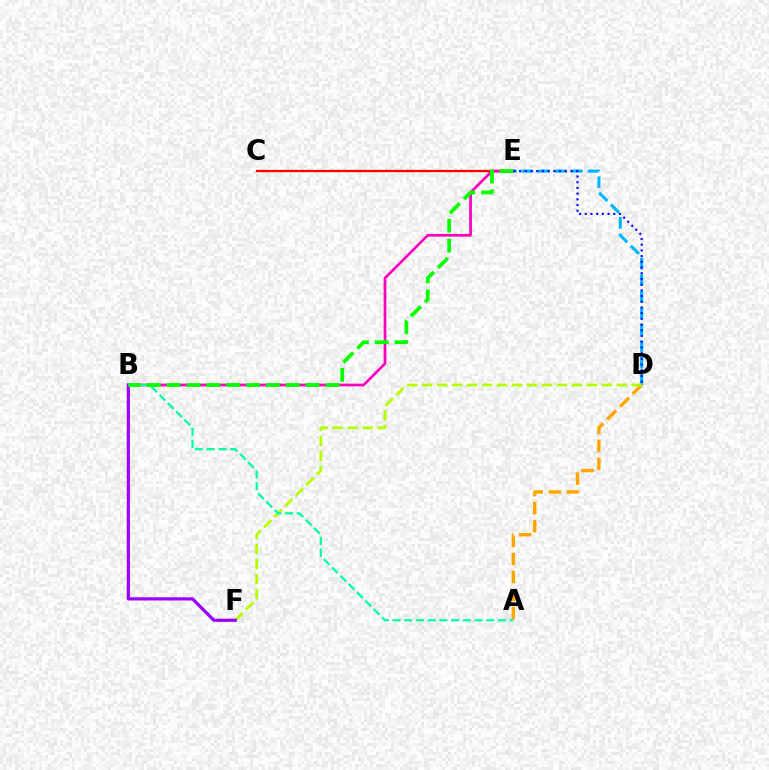{('D', 'E'): [{'color': '#00b5ff', 'line_style': 'dashed', 'thickness': 2.24}, {'color': '#0010ff', 'line_style': 'dotted', 'thickness': 1.55}], ('A', 'D'): [{'color': '#ffa500', 'line_style': 'dashed', 'thickness': 2.45}], ('D', 'F'): [{'color': '#b3ff00', 'line_style': 'dashed', 'thickness': 2.03}], ('C', 'E'): [{'color': '#ff0000', 'line_style': 'solid', 'thickness': 1.65}], ('B', 'E'): [{'color': '#ff00bd', 'line_style': 'solid', 'thickness': 1.96}, {'color': '#08ff00', 'line_style': 'dashed', 'thickness': 2.7}], ('B', 'F'): [{'color': '#9b00ff', 'line_style': 'solid', 'thickness': 2.3}], ('A', 'B'): [{'color': '#00ff9d', 'line_style': 'dashed', 'thickness': 1.59}]}